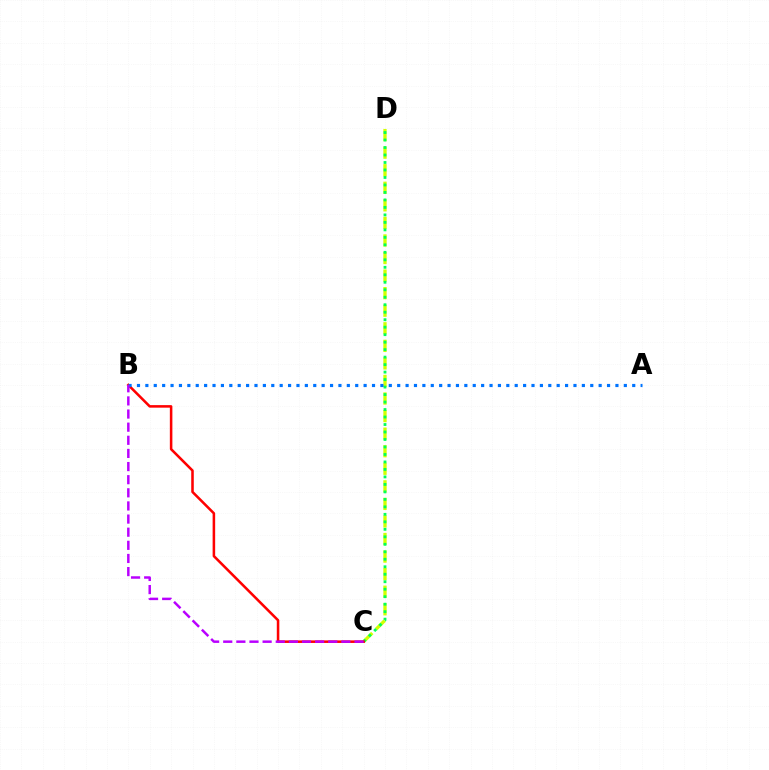{('C', 'D'): [{'color': '#d1ff00', 'line_style': 'dashed', 'thickness': 2.39}, {'color': '#00ff5c', 'line_style': 'dotted', 'thickness': 2.03}], ('B', 'C'): [{'color': '#ff0000', 'line_style': 'solid', 'thickness': 1.83}, {'color': '#b900ff', 'line_style': 'dashed', 'thickness': 1.78}], ('A', 'B'): [{'color': '#0074ff', 'line_style': 'dotted', 'thickness': 2.28}]}